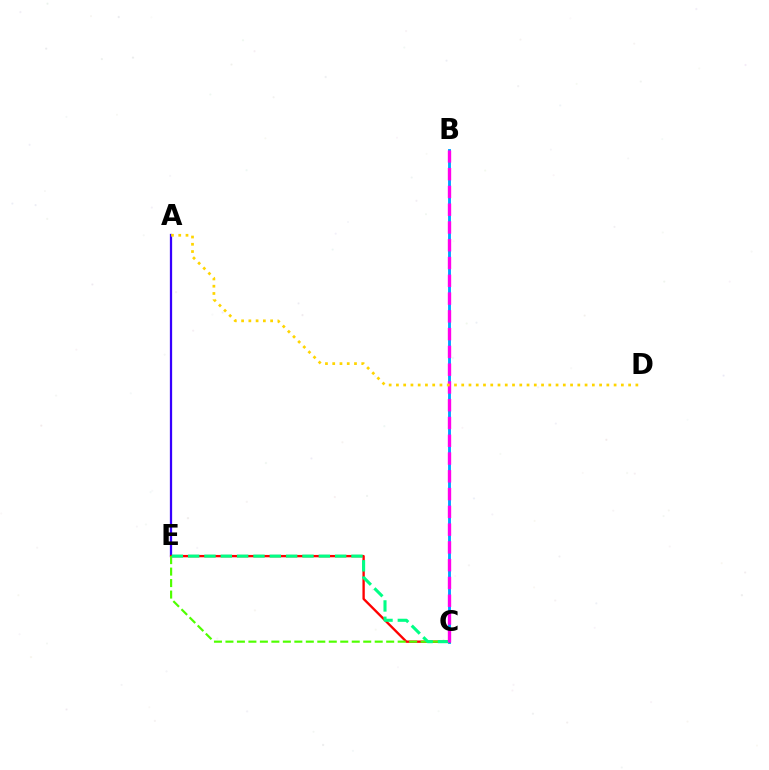{('A', 'E'): [{'color': '#3700ff', 'line_style': 'solid', 'thickness': 1.63}], ('B', 'C'): [{'color': '#009eff', 'line_style': 'solid', 'thickness': 2.06}, {'color': '#ff00ed', 'line_style': 'dashed', 'thickness': 2.41}], ('C', 'E'): [{'color': '#ff0000', 'line_style': 'solid', 'thickness': 1.69}, {'color': '#4fff00', 'line_style': 'dashed', 'thickness': 1.56}, {'color': '#00ff86', 'line_style': 'dashed', 'thickness': 2.22}], ('A', 'D'): [{'color': '#ffd500', 'line_style': 'dotted', 'thickness': 1.97}]}